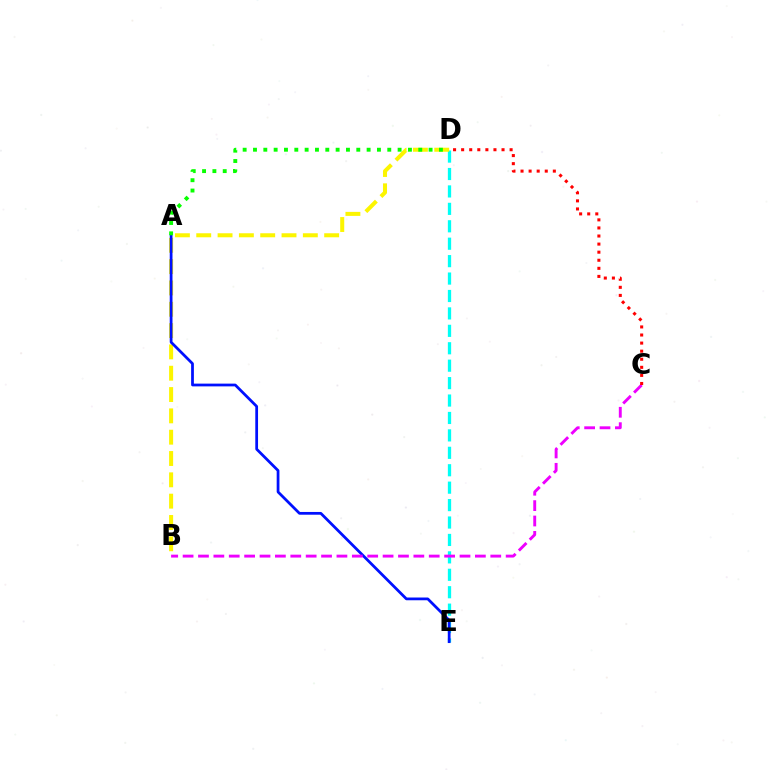{('D', 'E'): [{'color': '#00fff6', 'line_style': 'dashed', 'thickness': 2.37}], ('B', 'D'): [{'color': '#fcf500', 'line_style': 'dashed', 'thickness': 2.9}], ('A', 'E'): [{'color': '#0010ff', 'line_style': 'solid', 'thickness': 1.98}], ('B', 'C'): [{'color': '#ee00ff', 'line_style': 'dashed', 'thickness': 2.09}], ('A', 'D'): [{'color': '#08ff00', 'line_style': 'dotted', 'thickness': 2.81}], ('C', 'D'): [{'color': '#ff0000', 'line_style': 'dotted', 'thickness': 2.19}]}